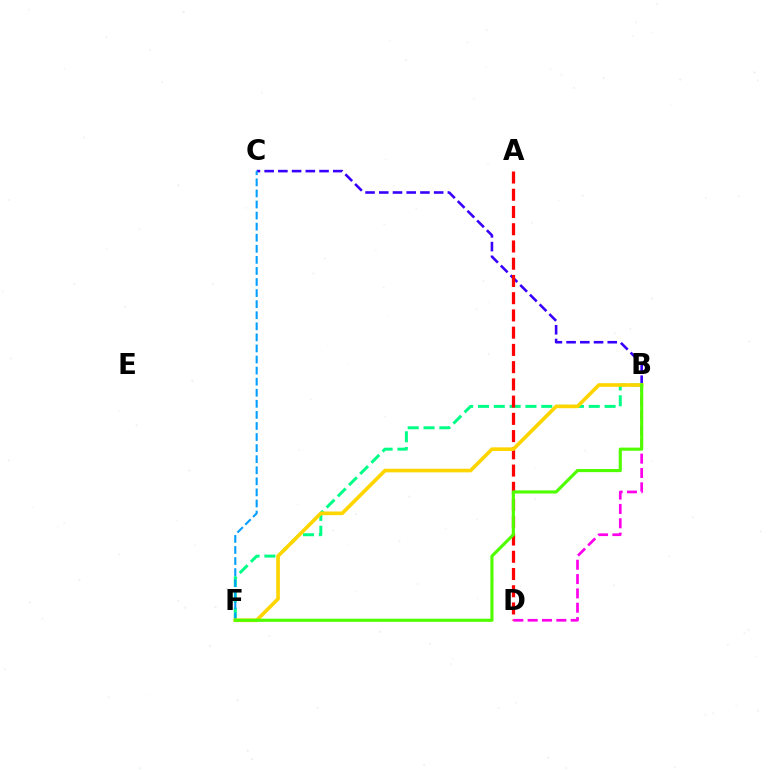{('B', 'C'): [{'color': '#3700ff', 'line_style': 'dashed', 'thickness': 1.86}], ('B', 'F'): [{'color': '#00ff86', 'line_style': 'dashed', 'thickness': 2.15}, {'color': '#ffd500', 'line_style': 'solid', 'thickness': 2.62}, {'color': '#4fff00', 'line_style': 'solid', 'thickness': 2.26}], ('A', 'D'): [{'color': '#ff0000', 'line_style': 'dashed', 'thickness': 2.34}], ('B', 'D'): [{'color': '#ff00ed', 'line_style': 'dashed', 'thickness': 1.95}], ('C', 'F'): [{'color': '#009eff', 'line_style': 'dashed', 'thickness': 1.5}]}